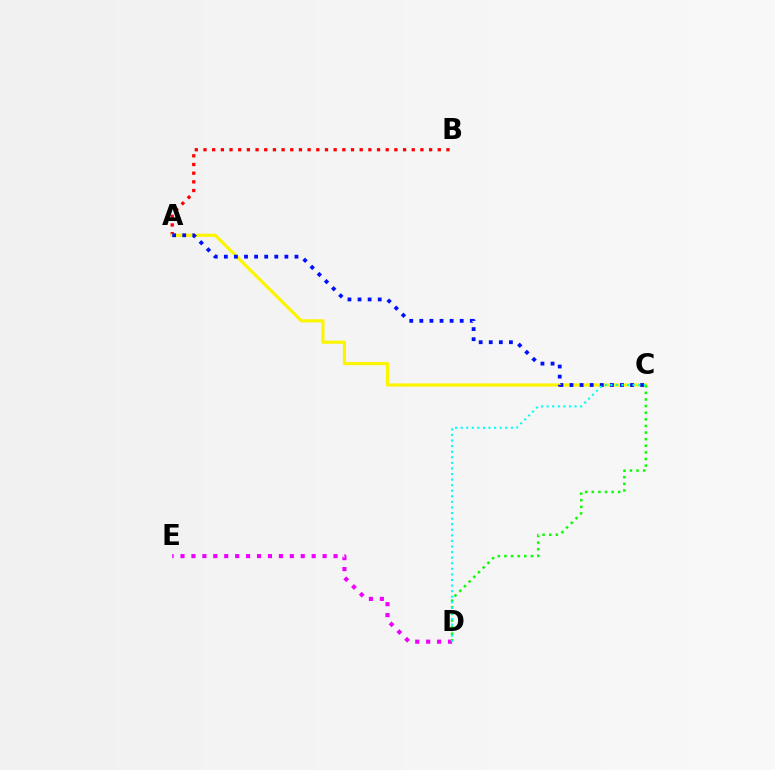{('D', 'E'): [{'color': '#ee00ff', 'line_style': 'dotted', 'thickness': 2.97}], ('A', 'B'): [{'color': '#ff0000', 'line_style': 'dotted', 'thickness': 2.36}], ('A', 'C'): [{'color': '#fcf500', 'line_style': 'solid', 'thickness': 2.28}, {'color': '#0010ff', 'line_style': 'dotted', 'thickness': 2.74}], ('C', 'D'): [{'color': '#08ff00', 'line_style': 'dotted', 'thickness': 1.8}, {'color': '#00fff6', 'line_style': 'dotted', 'thickness': 1.52}]}